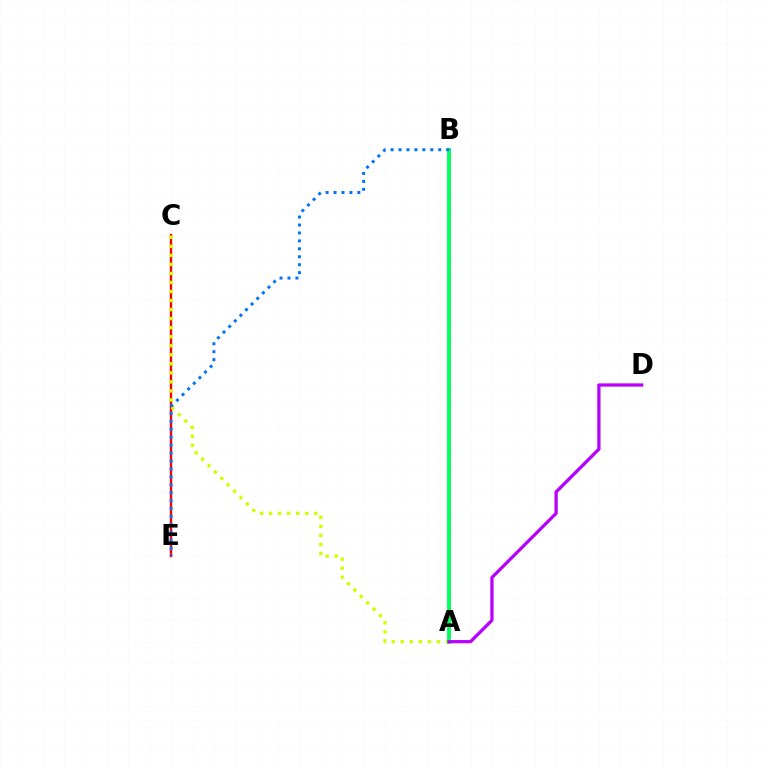{('C', 'E'): [{'color': '#ff0000', 'line_style': 'solid', 'thickness': 1.71}], ('A', 'C'): [{'color': '#d1ff00', 'line_style': 'dotted', 'thickness': 2.46}], ('A', 'B'): [{'color': '#00ff5c', 'line_style': 'solid', 'thickness': 2.8}], ('A', 'D'): [{'color': '#b900ff', 'line_style': 'solid', 'thickness': 2.34}], ('B', 'E'): [{'color': '#0074ff', 'line_style': 'dotted', 'thickness': 2.16}]}